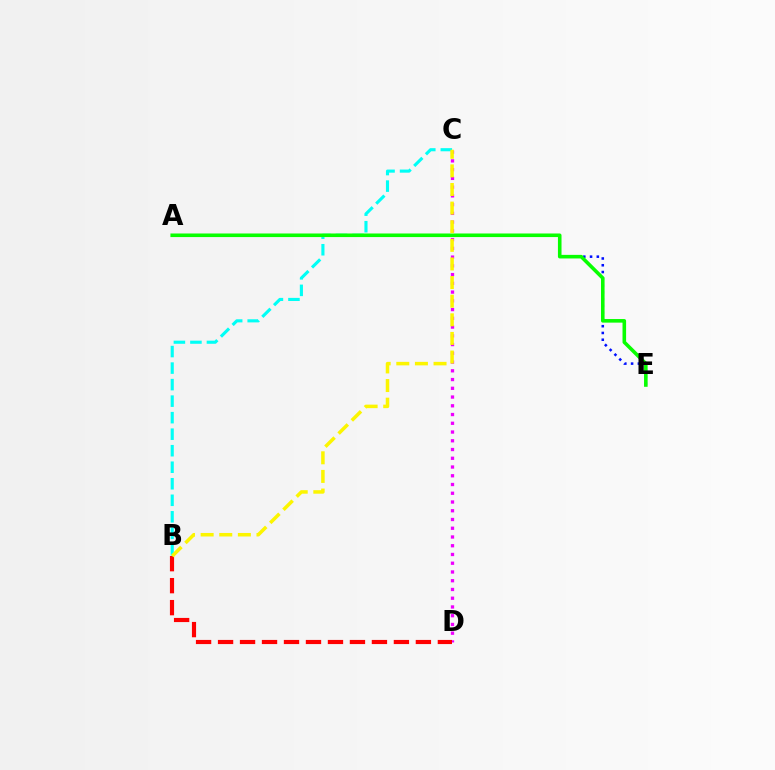{('B', 'C'): [{'color': '#00fff6', 'line_style': 'dashed', 'thickness': 2.24}, {'color': '#fcf500', 'line_style': 'dashed', 'thickness': 2.53}], ('A', 'E'): [{'color': '#0010ff', 'line_style': 'dotted', 'thickness': 1.84}, {'color': '#08ff00', 'line_style': 'solid', 'thickness': 2.58}], ('C', 'D'): [{'color': '#ee00ff', 'line_style': 'dotted', 'thickness': 2.38}], ('B', 'D'): [{'color': '#ff0000', 'line_style': 'dashed', 'thickness': 2.99}]}